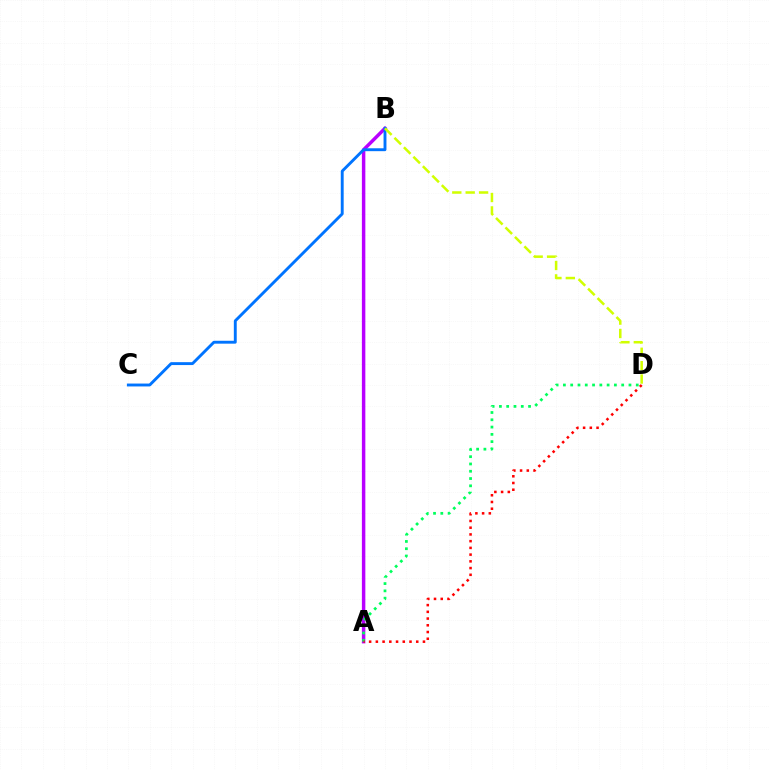{('A', 'B'): [{'color': '#b900ff', 'line_style': 'solid', 'thickness': 2.49}], ('B', 'C'): [{'color': '#0074ff', 'line_style': 'solid', 'thickness': 2.08}], ('A', 'D'): [{'color': '#00ff5c', 'line_style': 'dotted', 'thickness': 1.98}, {'color': '#ff0000', 'line_style': 'dotted', 'thickness': 1.83}], ('B', 'D'): [{'color': '#d1ff00', 'line_style': 'dashed', 'thickness': 1.82}]}